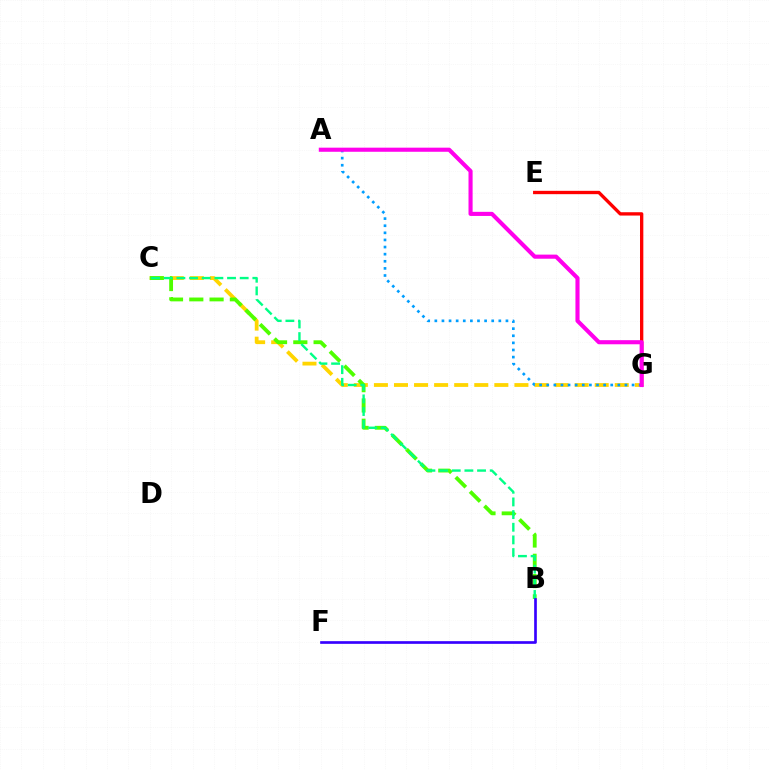{('C', 'G'): [{'color': '#ffd500', 'line_style': 'dashed', 'thickness': 2.73}], ('A', 'G'): [{'color': '#009eff', 'line_style': 'dotted', 'thickness': 1.93}, {'color': '#ff00ed', 'line_style': 'solid', 'thickness': 2.96}], ('B', 'C'): [{'color': '#4fff00', 'line_style': 'dashed', 'thickness': 2.76}, {'color': '#00ff86', 'line_style': 'dashed', 'thickness': 1.72}], ('E', 'G'): [{'color': '#ff0000', 'line_style': 'solid', 'thickness': 2.4}], ('B', 'F'): [{'color': '#3700ff', 'line_style': 'solid', 'thickness': 1.92}]}